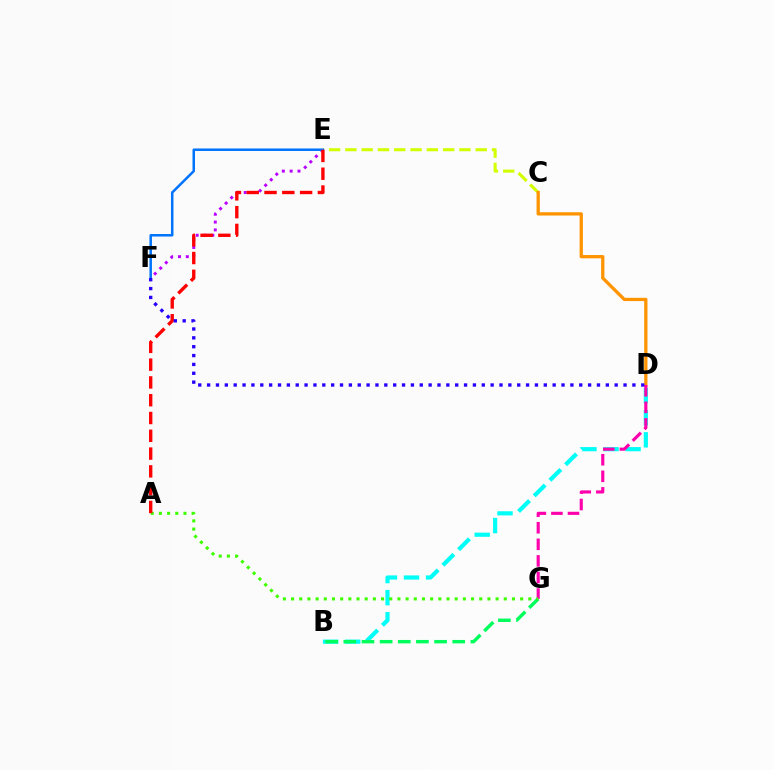{('C', 'E'): [{'color': '#d1ff00', 'line_style': 'dashed', 'thickness': 2.21}], ('B', 'D'): [{'color': '#00fff6', 'line_style': 'dashed', 'thickness': 3.0}], ('B', 'G'): [{'color': '#00ff5c', 'line_style': 'dashed', 'thickness': 2.47}], ('E', 'F'): [{'color': '#b900ff', 'line_style': 'dotted', 'thickness': 2.13}, {'color': '#0074ff', 'line_style': 'solid', 'thickness': 1.81}], ('C', 'D'): [{'color': '#ff9400', 'line_style': 'solid', 'thickness': 2.36}], ('D', 'G'): [{'color': '#ff00ac', 'line_style': 'dashed', 'thickness': 2.25}], ('A', 'G'): [{'color': '#3dff00', 'line_style': 'dotted', 'thickness': 2.22}], ('A', 'E'): [{'color': '#ff0000', 'line_style': 'dashed', 'thickness': 2.42}], ('D', 'F'): [{'color': '#2500ff', 'line_style': 'dotted', 'thickness': 2.41}]}